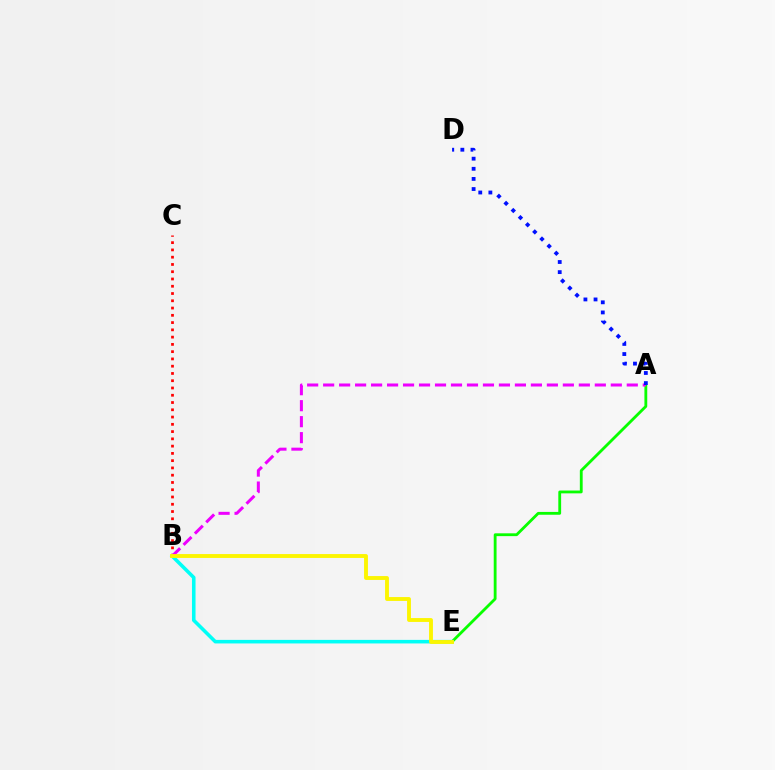{('A', 'E'): [{'color': '#08ff00', 'line_style': 'solid', 'thickness': 2.03}], ('B', 'C'): [{'color': '#ff0000', 'line_style': 'dotted', 'thickness': 1.97}], ('B', 'E'): [{'color': '#00fff6', 'line_style': 'solid', 'thickness': 2.56}, {'color': '#fcf500', 'line_style': 'solid', 'thickness': 2.79}], ('A', 'B'): [{'color': '#ee00ff', 'line_style': 'dashed', 'thickness': 2.17}], ('A', 'D'): [{'color': '#0010ff', 'line_style': 'dotted', 'thickness': 2.75}]}